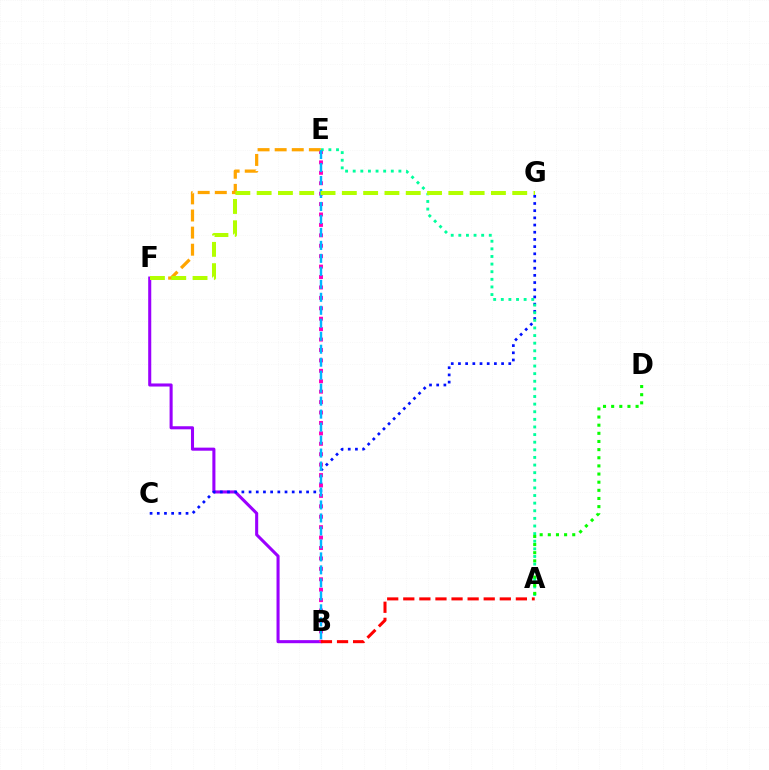{('B', 'F'): [{'color': '#9b00ff', 'line_style': 'solid', 'thickness': 2.21}], ('C', 'G'): [{'color': '#0010ff', 'line_style': 'dotted', 'thickness': 1.95}], ('B', 'E'): [{'color': '#ff00bd', 'line_style': 'dotted', 'thickness': 2.83}, {'color': '#00b5ff', 'line_style': 'dashed', 'thickness': 1.76}], ('A', 'E'): [{'color': '#00ff9d', 'line_style': 'dotted', 'thickness': 2.07}], ('A', 'B'): [{'color': '#ff0000', 'line_style': 'dashed', 'thickness': 2.19}], ('A', 'D'): [{'color': '#08ff00', 'line_style': 'dotted', 'thickness': 2.21}], ('E', 'F'): [{'color': '#ffa500', 'line_style': 'dashed', 'thickness': 2.32}], ('F', 'G'): [{'color': '#b3ff00', 'line_style': 'dashed', 'thickness': 2.89}]}